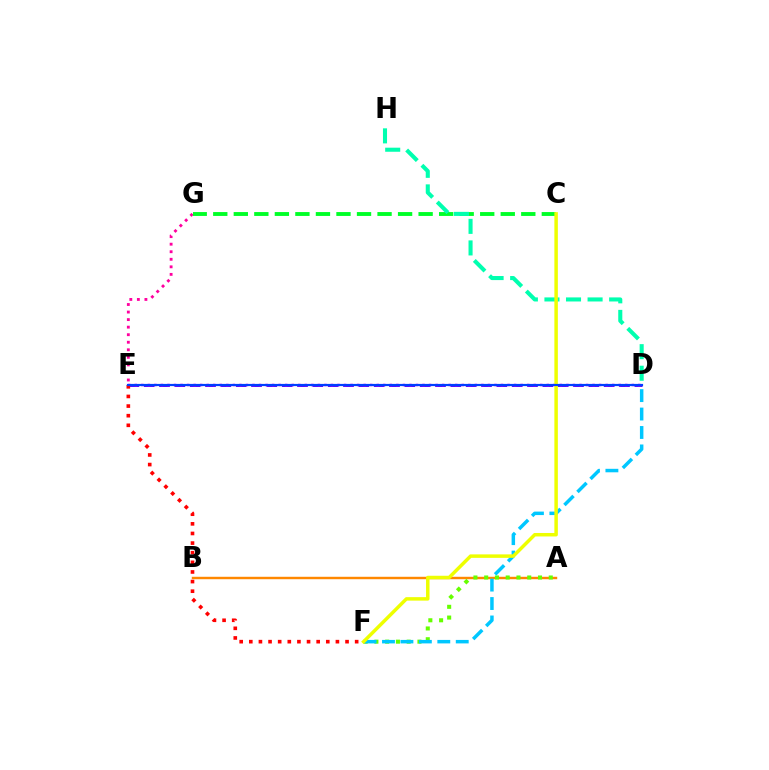{('A', 'B'): [{'color': '#ff8800', 'line_style': 'solid', 'thickness': 1.75}], ('E', 'G'): [{'color': '#ff00a0', 'line_style': 'dotted', 'thickness': 2.05}], ('C', 'G'): [{'color': '#00ff27', 'line_style': 'dashed', 'thickness': 2.79}], ('A', 'F'): [{'color': '#66ff00', 'line_style': 'dotted', 'thickness': 2.92}], ('D', 'F'): [{'color': '#00c7ff', 'line_style': 'dashed', 'thickness': 2.5}], ('D', 'E'): [{'color': '#4f00ff', 'line_style': 'dashed', 'thickness': 2.08}, {'color': '#d600ff', 'line_style': 'dotted', 'thickness': 1.78}, {'color': '#003fff', 'line_style': 'solid', 'thickness': 1.57}], ('D', 'H'): [{'color': '#00ffaf', 'line_style': 'dashed', 'thickness': 2.93}], ('C', 'F'): [{'color': '#eeff00', 'line_style': 'solid', 'thickness': 2.5}], ('E', 'F'): [{'color': '#ff0000', 'line_style': 'dotted', 'thickness': 2.61}]}